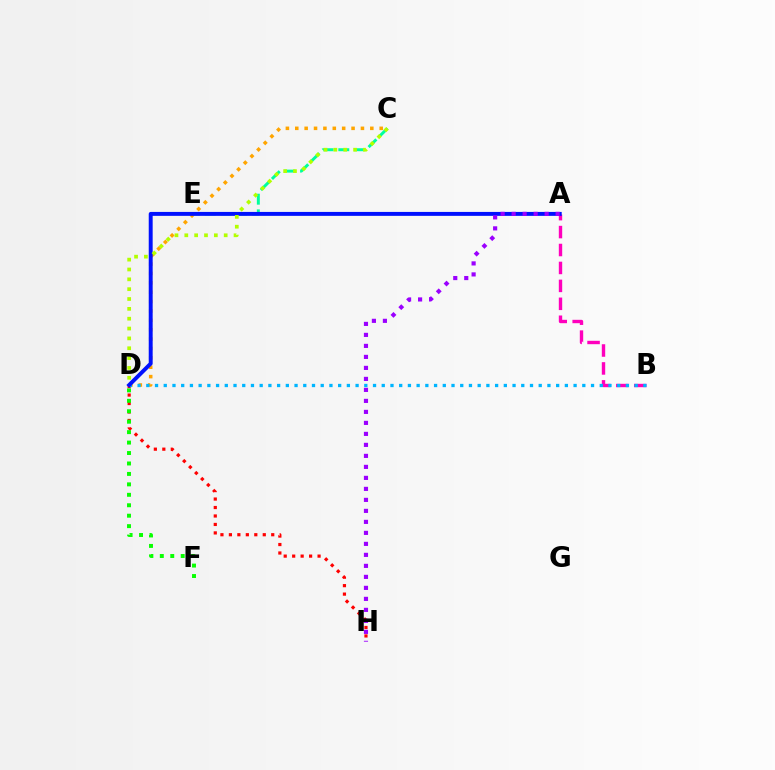{('C', 'D'): [{'color': '#ffa500', 'line_style': 'dotted', 'thickness': 2.55}, {'color': '#b3ff00', 'line_style': 'dotted', 'thickness': 2.68}], ('A', 'B'): [{'color': '#ff00bd', 'line_style': 'dashed', 'thickness': 2.44}], ('D', 'H'): [{'color': '#ff0000', 'line_style': 'dotted', 'thickness': 2.3}], ('C', 'E'): [{'color': '#00ff9d', 'line_style': 'dashed', 'thickness': 2.13}], ('B', 'D'): [{'color': '#00b5ff', 'line_style': 'dotted', 'thickness': 2.37}], ('D', 'F'): [{'color': '#08ff00', 'line_style': 'dotted', 'thickness': 2.84}], ('A', 'D'): [{'color': '#0010ff', 'line_style': 'solid', 'thickness': 2.83}], ('A', 'H'): [{'color': '#9b00ff', 'line_style': 'dotted', 'thickness': 2.99}]}